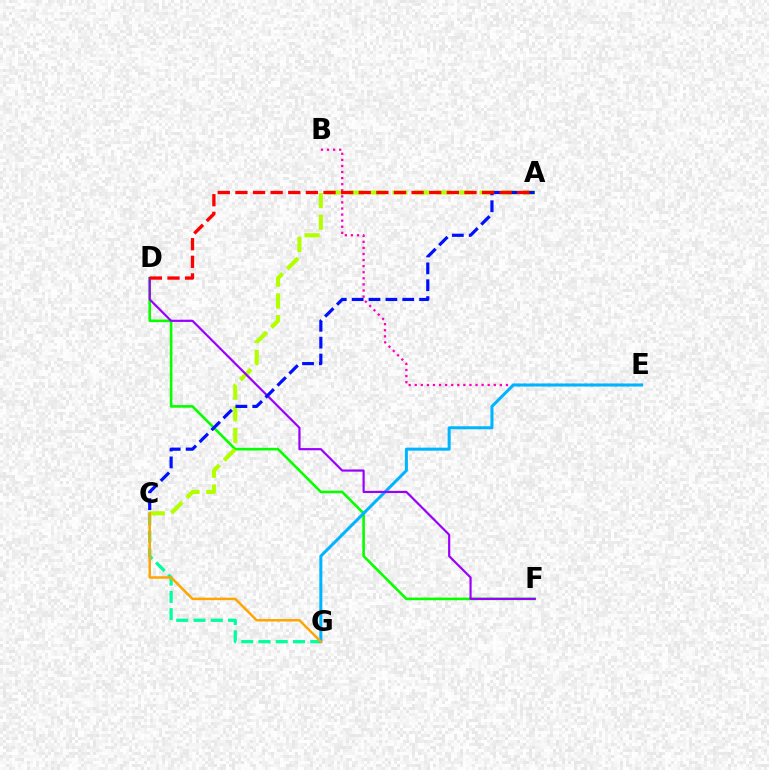{('D', 'F'): [{'color': '#08ff00', 'line_style': 'solid', 'thickness': 1.88}, {'color': '#9b00ff', 'line_style': 'solid', 'thickness': 1.57}], ('C', 'G'): [{'color': '#00ff9d', 'line_style': 'dashed', 'thickness': 2.35}, {'color': '#ffa500', 'line_style': 'solid', 'thickness': 1.79}], ('A', 'C'): [{'color': '#b3ff00', 'line_style': 'dashed', 'thickness': 2.96}, {'color': '#0010ff', 'line_style': 'dashed', 'thickness': 2.29}], ('B', 'E'): [{'color': '#ff00bd', 'line_style': 'dotted', 'thickness': 1.65}], ('E', 'G'): [{'color': '#00b5ff', 'line_style': 'solid', 'thickness': 2.17}], ('A', 'D'): [{'color': '#ff0000', 'line_style': 'dashed', 'thickness': 2.39}]}